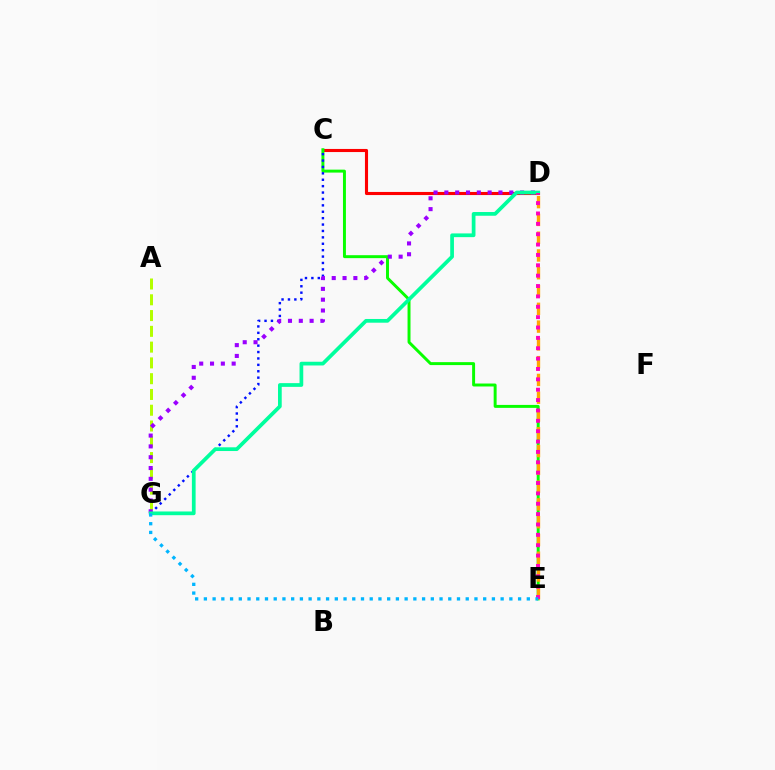{('C', 'D'): [{'color': '#ff0000', 'line_style': 'solid', 'thickness': 2.23}], ('C', 'E'): [{'color': '#08ff00', 'line_style': 'solid', 'thickness': 2.12}], ('D', 'E'): [{'color': '#ffa500', 'line_style': 'dashed', 'thickness': 2.42}, {'color': '#ff00bd', 'line_style': 'dotted', 'thickness': 2.82}], ('C', 'G'): [{'color': '#0010ff', 'line_style': 'dotted', 'thickness': 1.74}], ('A', 'G'): [{'color': '#b3ff00', 'line_style': 'dashed', 'thickness': 2.14}], ('D', 'G'): [{'color': '#9b00ff', 'line_style': 'dotted', 'thickness': 2.94}, {'color': '#00ff9d', 'line_style': 'solid', 'thickness': 2.68}], ('E', 'G'): [{'color': '#00b5ff', 'line_style': 'dotted', 'thickness': 2.37}]}